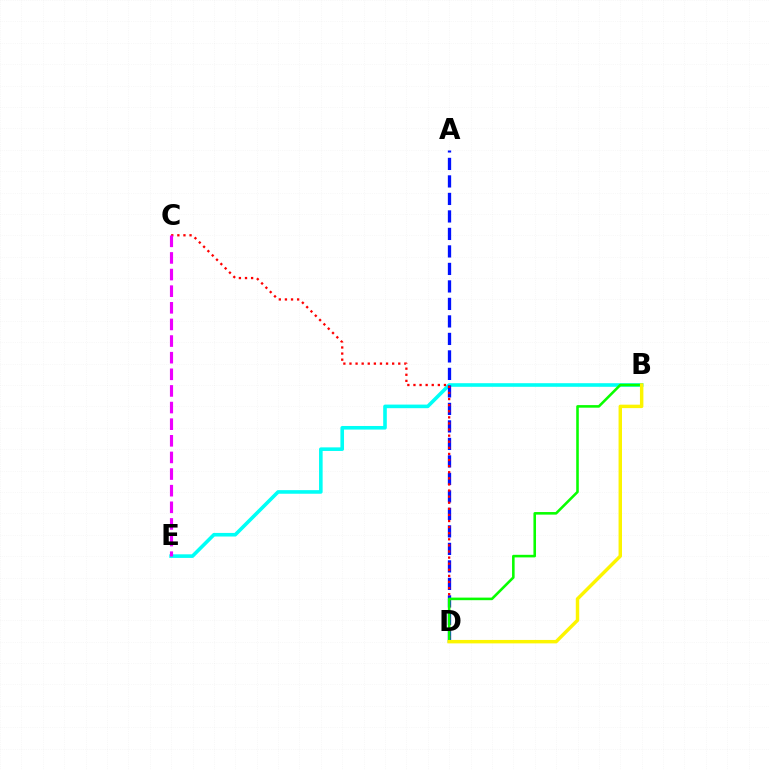{('B', 'E'): [{'color': '#00fff6', 'line_style': 'solid', 'thickness': 2.59}], ('A', 'D'): [{'color': '#0010ff', 'line_style': 'dashed', 'thickness': 2.38}], ('C', 'D'): [{'color': '#ff0000', 'line_style': 'dotted', 'thickness': 1.66}], ('B', 'D'): [{'color': '#08ff00', 'line_style': 'solid', 'thickness': 1.86}, {'color': '#fcf500', 'line_style': 'solid', 'thickness': 2.48}], ('C', 'E'): [{'color': '#ee00ff', 'line_style': 'dashed', 'thickness': 2.26}]}